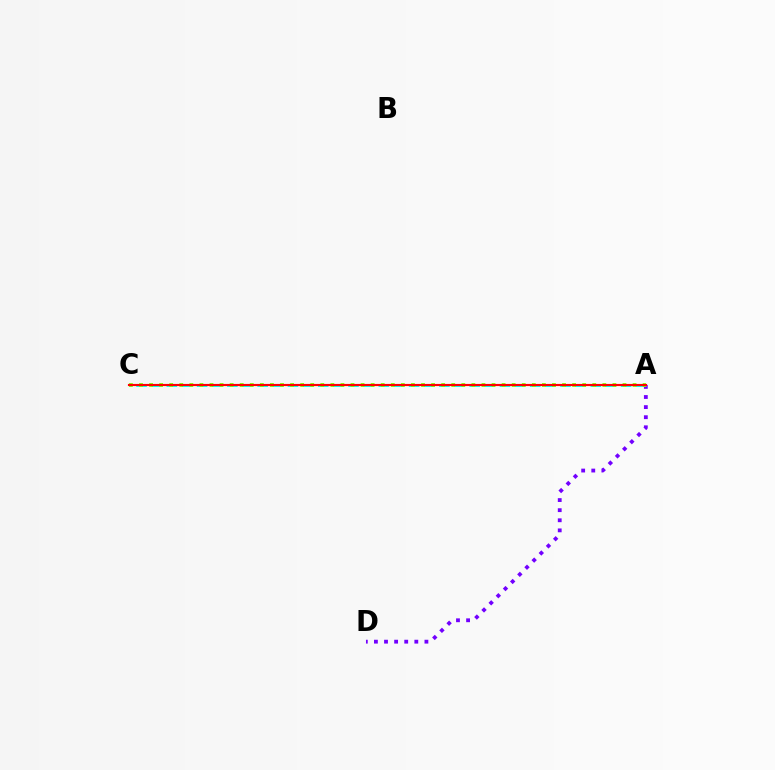{('A', 'D'): [{'color': '#7200ff', 'line_style': 'dotted', 'thickness': 2.74}], ('A', 'C'): [{'color': '#00fff6', 'line_style': 'dashed', 'thickness': 2.06}, {'color': '#84ff00', 'line_style': 'dotted', 'thickness': 2.74}, {'color': '#ff0000', 'line_style': 'solid', 'thickness': 1.55}]}